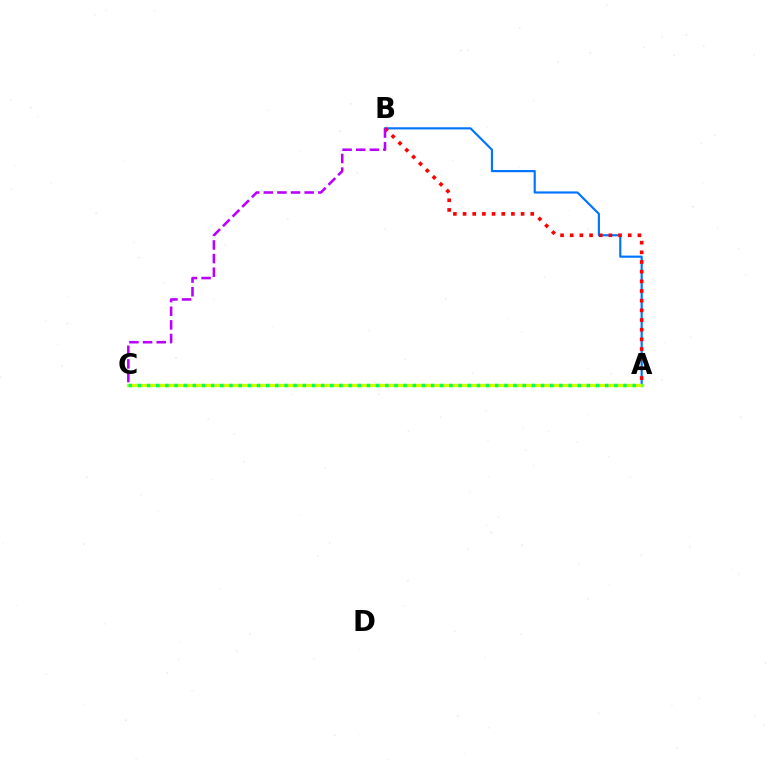{('A', 'B'): [{'color': '#0074ff', 'line_style': 'solid', 'thickness': 1.55}, {'color': '#ff0000', 'line_style': 'dotted', 'thickness': 2.63}], ('A', 'C'): [{'color': '#d1ff00', 'line_style': 'solid', 'thickness': 2.39}, {'color': '#00ff5c', 'line_style': 'dotted', 'thickness': 2.49}], ('B', 'C'): [{'color': '#b900ff', 'line_style': 'dashed', 'thickness': 1.85}]}